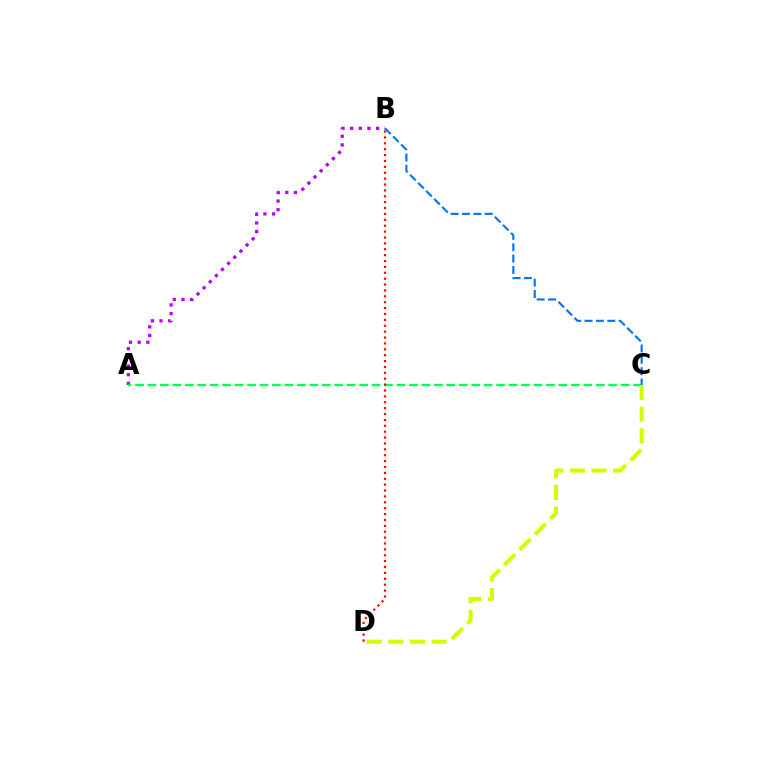{('A', 'B'): [{'color': '#b900ff', 'line_style': 'dotted', 'thickness': 2.35}], ('A', 'C'): [{'color': '#00ff5c', 'line_style': 'dashed', 'thickness': 1.69}], ('B', 'D'): [{'color': '#ff0000', 'line_style': 'dotted', 'thickness': 1.6}], ('B', 'C'): [{'color': '#0074ff', 'line_style': 'dashed', 'thickness': 1.54}], ('C', 'D'): [{'color': '#d1ff00', 'line_style': 'dashed', 'thickness': 2.94}]}